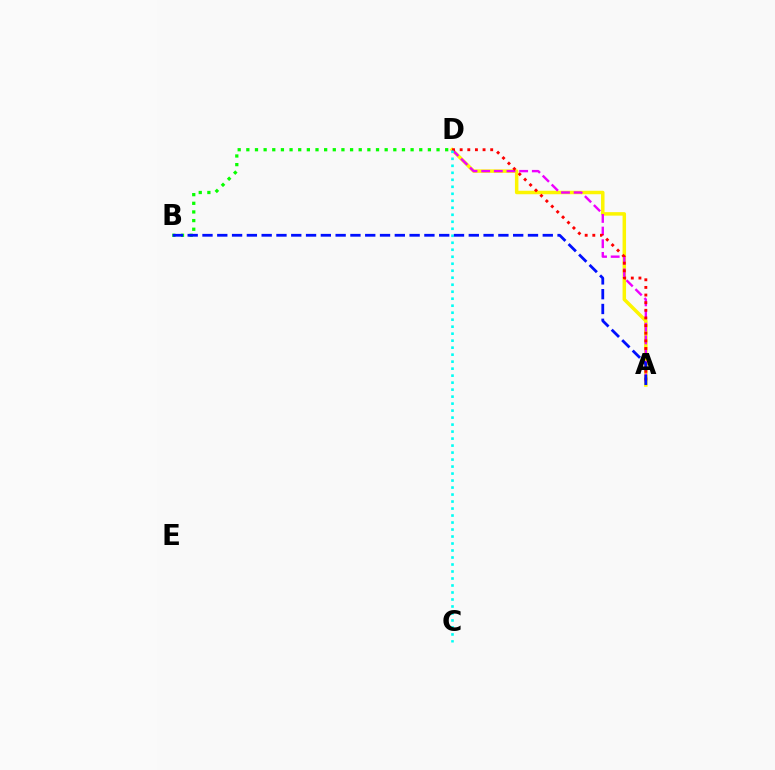{('B', 'D'): [{'color': '#08ff00', 'line_style': 'dotted', 'thickness': 2.35}], ('A', 'D'): [{'color': '#fcf500', 'line_style': 'solid', 'thickness': 2.51}, {'color': '#ee00ff', 'line_style': 'dashed', 'thickness': 1.72}, {'color': '#ff0000', 'line_style': 'dotted', 'thickness': 2.07}], ('C', 'D'): [{'color': '#00fff6', 'line_style': 'dotted', 'thickness': 1.9}], ('A', 'B'): [{'color': '#0010ff', 'line_style': 'dashed', 'thickness': 2.01}]}